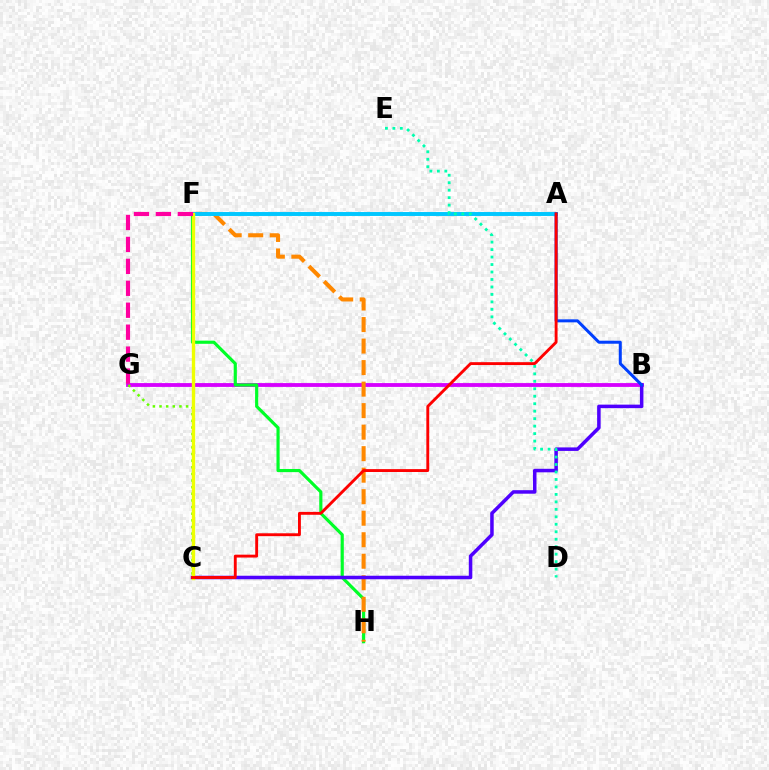{('B', 'G'): [{'color': '#d600ff', 'line_style': 'solid', 'thickness': 2.75}], ('F', 'H'): [{'color': '#00ff27', 'line_style': 'solid', 'thickness': 2.27}, {'color': '#ff8800', 'line_style': 'dashed', 'thickness': 2.92}], ('A', 'F'): [{'color': '#00c7ff', 'line_style': 'solid', 'thickness': 2.83}], ('B', 'C'): [{'color': '#4f00ff', 'line_style': 'solid', 'thickness': 2.54}], ('C', 'G'): [{'color': '#66ff00', 'line_style': 'dotted', 'thickness': 1.8}], ('A', 'B'): [{'color': '#003fff', 'line_style': 'solid', 'thickness': 2.17}], ('C', 'F'): [{'color': '#eeff00', 'line_style': 'solid', 'thickness': 2.41}], ('A', 'C'): [{'color': '#ff0000', 'line_style': 'solid', 'thickness': 2.07}], ('F', 'G'): [{'color': '#ff00a0', 'line_style': 'dashed', 'thickness': 2.98}], ('D', 'E'): [{'color': '#00ffaf', 'line_style': 'dotted', 'thickness': 2.03}]}